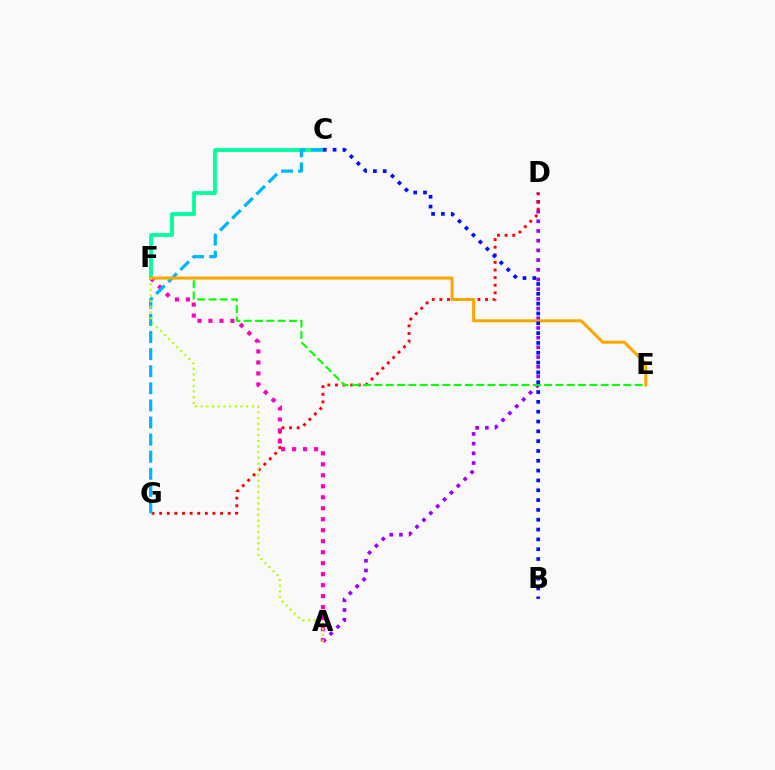{('A', 'D'): [{'color': '#9b00ff', 'line_style': 'dotted', 'thickness': 2.63}], ('D', 'G'): [{'color': '#ff0000', 'line_style': 'dotted', 'thickness': 2.07}], ('C', 'F'): [{'color': '#00ff9d', 'line_style': 'solid', 'thickness': 2.74}], ('A', 'F'): [{'color': '#ff00bd', 'line_style': 'dotted', 'thickness': 2.99}, {'color': '#b3ff00', 'line_style': 'dotted', 'thickness': 1.55}], ('C', 'G'): [{'color': '#00b5ff', 'line_style': 'dashed', 'thickness': 2.32}], ('E', 'F'): [{'color': '#08ff00', 'line_style': 'dashed', 'thickness': 1.54}, {'color': '#ffa500', 'line_style': 'solid', 'thickness': 2.18}], ('B', 'C'): [{'color': '#0010ff', 'line_style': 'dotted', 'thickness': 2.67}]}